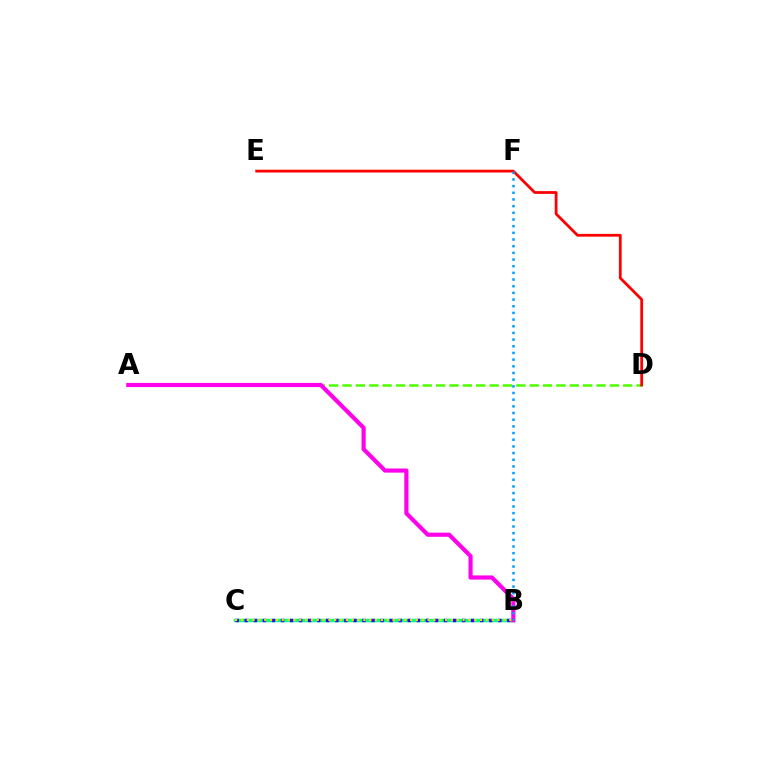{('A', 'D'): [{'color': '#4fff00', 'line_style': 'dashed', 'thickness': 1.82}], ('B', 'C'): [{'color': '#00ff86', 'line_style': 'solid', 'thickness': 2.52}, {'color': '#3700ff', 'line_style': 'dotted', 'thickness': 2.46}, {'color': '#ffd500', 'line_style': 'dotted', 'thickness': 1.58}], ('A', 'B'): [{'color': '#ff00ed', 'line_style': 'solid', 'thickness': 2.99}], ('D', 'E'): [{'color': '#ff0000', 'line_style': 'solid', 'thickness': 1.99}], ('B', 'F'): [{'color': '#009eff', 'line_style': 'dotted', 'thickness': 1.81}]}